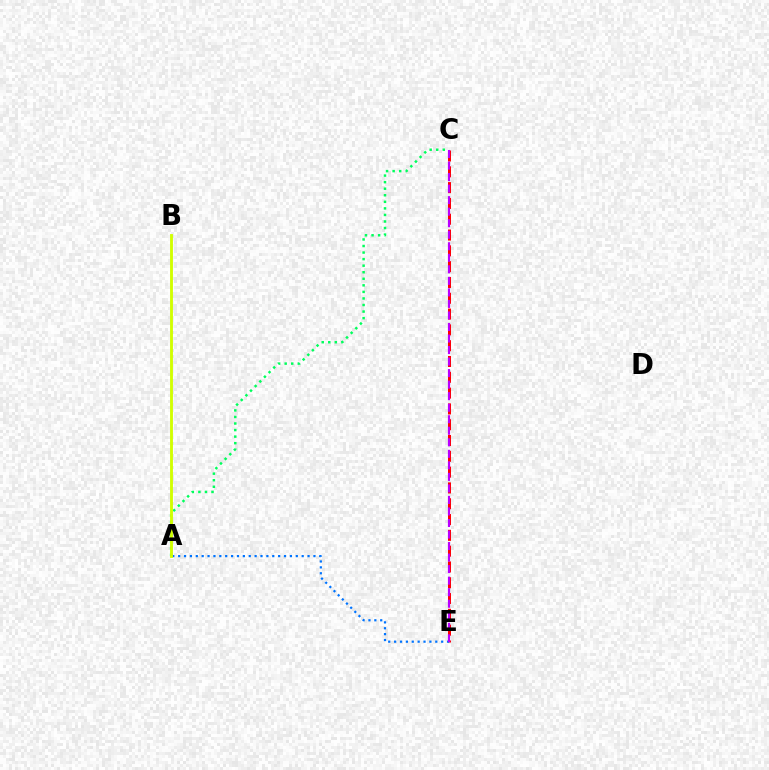{('A', 'C'): [{'color': '#00ff5c', 'line_style': 'dotted', 'thickness': 1.78}], ('C', 'E'): [{'color': '#ff0000', 'line_style': 'dashed', 'thickness': 2.15}, {'color': '#b900ff', 'line_style': 'dashed', 'thickness': 1.57}], ('A', 'E'): [{'color': '#0074ff', 'line_style': 'dotted', 'thickness': 1.6}], ('A', 'B'): [{'color': '#d1ff00', 'line_style': 'solid', 'thickness': 2.06}]}